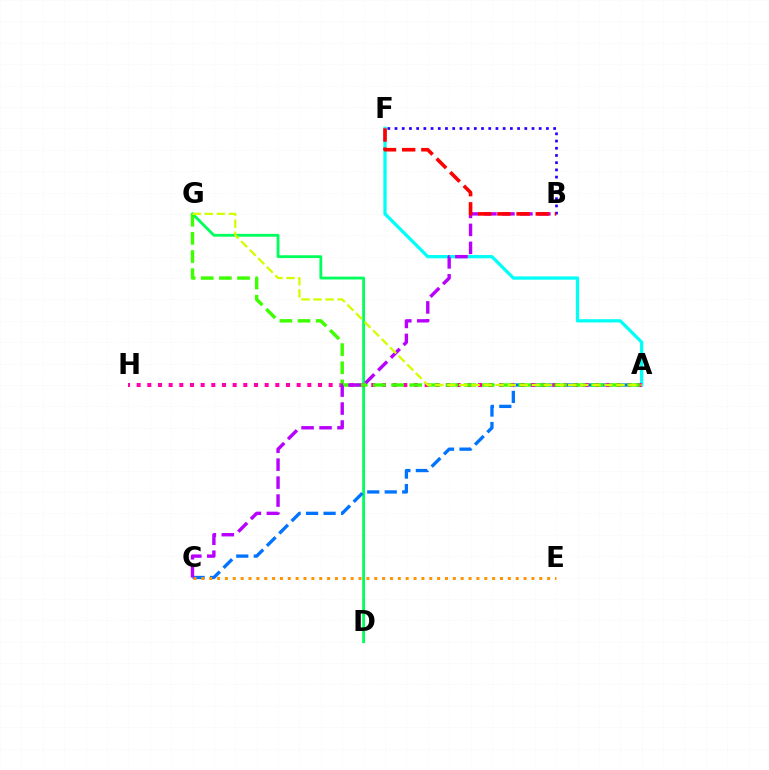{('D', 'G'): [{'color': '#00ff5c', 'line_style': 'solid', 'thickness': 2.03}], ('A', 'C'): [{'color': '#0074ff', 'line_style': 'dashed', 'thickness': 2.38}], ('A', 'F'): [{'color': '#00fff6', 'line_style': 'solid', 'thickness': 2.35}], ('A', 'H'): [{'color': '#ff00ac', 'line_style': 'dotted', 'thickness': 2.9}], ('A', 'G'): [{'color': '#3dff00', 'line_style': 'dashed', 'thickness': 2.47}, {'color': '#d1ff00', 'line_style': 'dashed', 'thickness': 1.64}], ('C', 'E'): [{'color': '#ff9400', 'line_style': 'dotted', 'thickness': 2.14}], ('B', 'F'): [{'color': '#2500ff', 'line_style': 'dotted', 'thickness': 1.96}, {'color': '#ff0000', 'line_style': 'dashed', 'thickness': 2.61}], ('B', 'C'): [{'color': '#b900ff', 'line_style': 'dashed', 'thickness': 2.44}]}